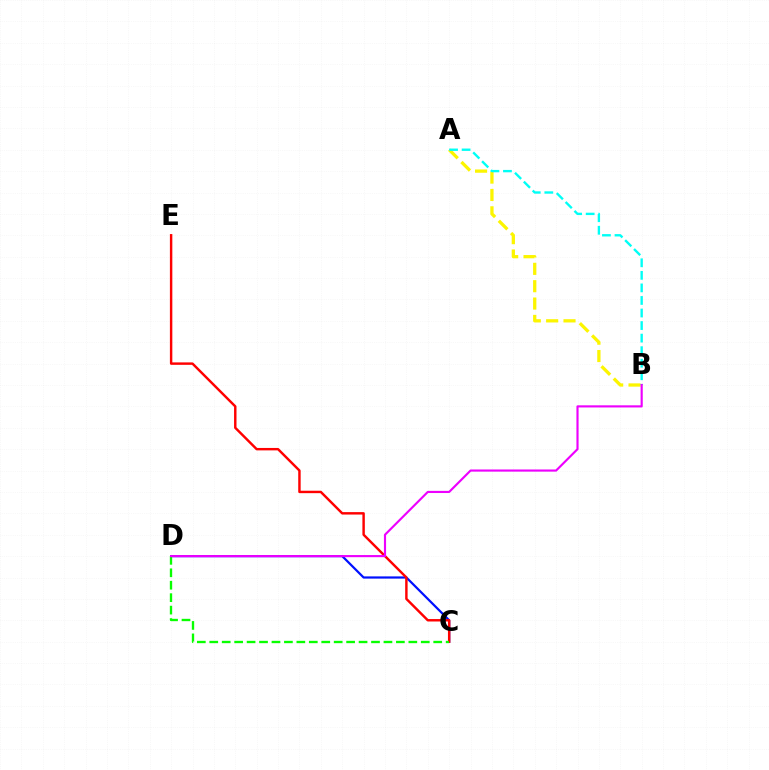{('A', 'B'): [{'color': '#fcf500', 'line_style': 'dashed', 'thickness': 2.36}, {'color': '#00fff6', 'line_style': 'dashed', 'thickness': 1.71}], ('C', 'D'): [{'color': '#0010ff', 'line_style': 'solid', 'thickness': 1.6}, {'color': '#08ff00', 'line_style': 'dashed', 'thickness': 1.69}], ('C', 'E'): [{'color': '#ff0000', 'line_style': 'solid', 'thickness': 1.75}], ('B', 'D'): [{'color': '#ee00ff', 'line_style': 'solid', 'thickness': 1.55}]}